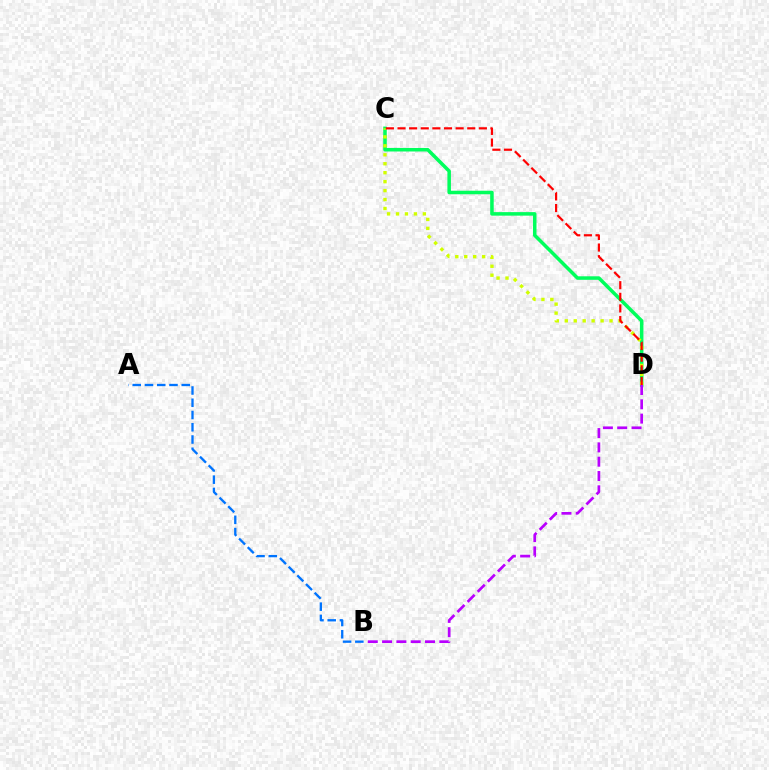{('A', 'B'): [{'color': '#0074ff', 'line_style': 'dashed', 'thickness': 1.66}], ('C', 'D'): [{'color': '#00ff5c', 'line_style': 'solid', 'thickness': 2.54}, {'color': '#d1ff00', 'line_style': 'dotted', 'thickness': 2.43}, {'color': '#ff0000', 'line_style': 'dashed', 'thickness': 1.58}], ('B', 'D'): [{'color': '#b900ff', 'line_style': 'dashed', 'thickness': 1.94}]}